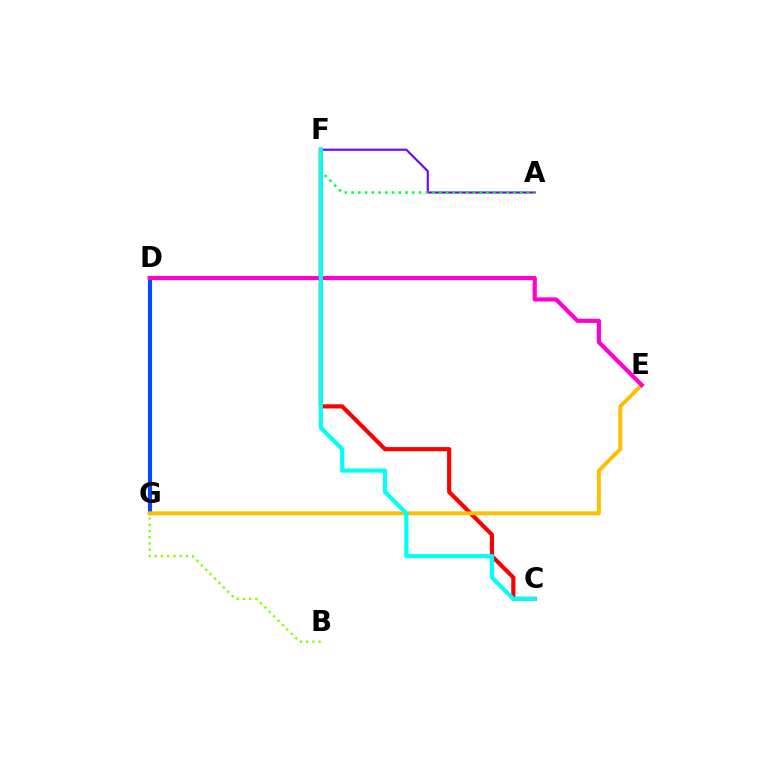{('C', 'F'): [{'color': '#ff0000', 'line_style': 'solid', 'thickness': 3.0}, {'color': '#00fff6', 'line_style': 'solid', 'thickness': 2.99}], ('B', 'G'): [{'color': '#84ff00', 'line_style': 'dotted', 'thickness': 1.69}], ('D', 'G'): [{'color': '#004bff', 'line_style': 'solid', 'thickness': 2.98}], ('E', 'G'): [{'color': '#ffbd00', 'line_style': 'solid', 'thickness': 2.83}], ('A', 'F'): [{'color': '#7200ff', 'line_style': 'solid', 'thickness': 1.53}, {'color': '#00ff39', 'line_style': 'dotted', 'thickness': 1.83}], ('D', 'E'): [{'color': '#ff00cf', 'line_style': 'solid', 'thickness': 3.0}]}